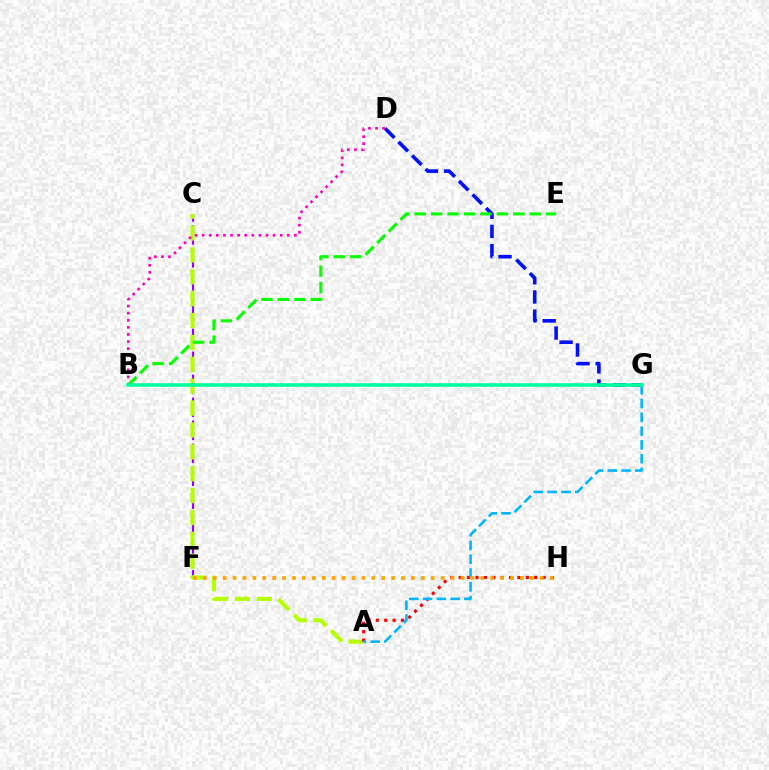{('D', 'G'): [{'color': '#0010ff', 'line_style': 'dashed', 'thickness': 2.6}], ('C', 'F'): [{'color': '#9b00ff', 'line_style': 'dashed', 'thickness': 1.56}], ('A', 'C'): [{'color': '#b3ff00', 'line_style': 'dashed', 'thickness': 2.97}], ('B', 'D'): [{'color': '#ff00bd', 'line_style': 'dotted', 'thickness': 1.93}], ('A', 'H'): [{'color': '#ff0000', 'line_style': 'dotted', 'thickness': 2.28}], ('B', 'E'): [{'color': '#08ff00', 'line_style': 'dashed', 'thickness': 2.23}], ('A', 'G'): [{'color': '#00b5ff', 'line_style': 'dashed', 'thickness': 1.87}], ('B', 'G'): [{'color': '#00ff9d', 'line_style': 'solid', 'thickness': 2.57}], ('F', 'H'): [{'color': '#ffa500', 'line_style': 'dotted', 'thickness': 2.69}]}